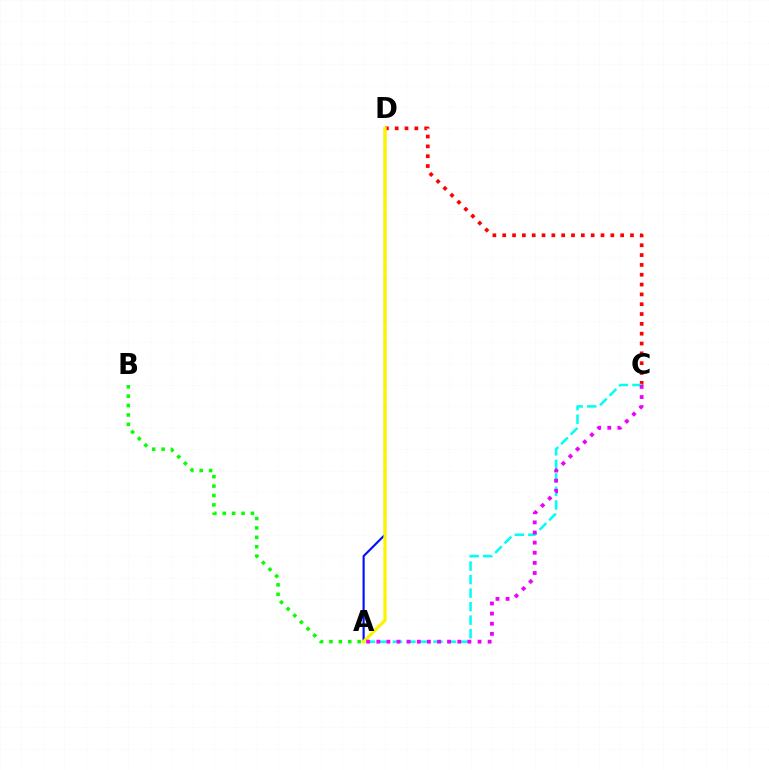{('C', 'D'): [{'color': '#ff0000', 'line_style': 'dotted', 'thickness': 2.67}], ('A', 'D'): [{'color': '#0010ff', 'line_style': 'solid', 'thickness': 1.54}, {'color': '#fcf500', 'line_style': 'solid', 'thickness': 2.35}], ('A', 'C'): [{'color': '#00fff6', 'line_style': 'dashed', 'thickness': 1.84}, {'color': '#ee00ff', 'line_style': 'dotted', 'thickness': 2.75}], ('A', 'B'): [{'color': '#08ff00', 'line_style': 'dotted', 'thickness': 2.55}]}